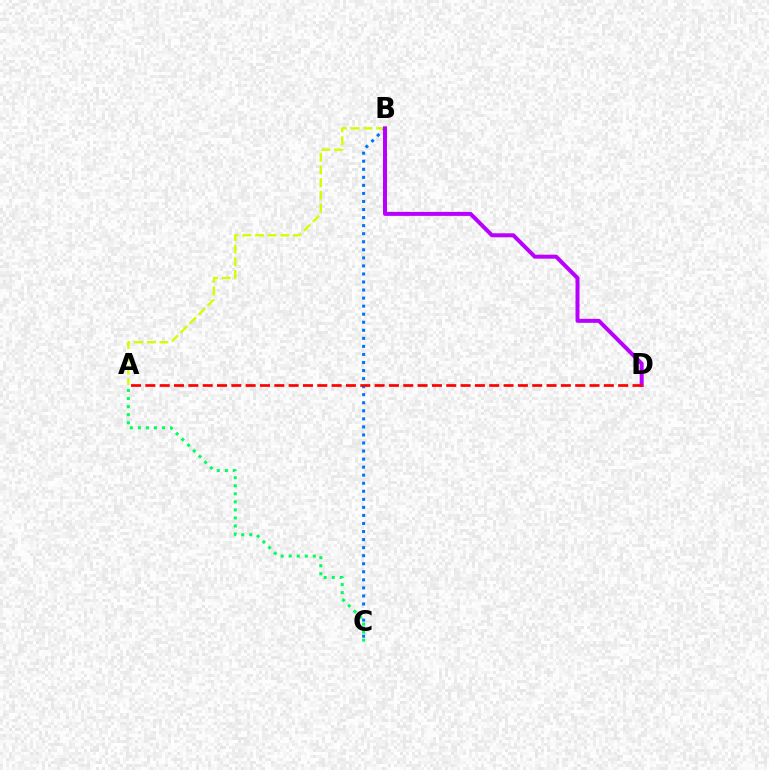{('B', 'C'): [{'color': '#0074ff', 'line_style': 'dotted', 'thickness': 2.19}], ('A', 'B'): [{'color': '#d1ff00', 'line_style': 'dashed', 'thickness': 1.72}], ('A', 'C'): [{'color': '#00ff5c', 'line_style': 'dotted', 'thickness': 2.19}], ('B', 'D'): [{'color': '#b900ff', 'line_style': 'solid', 'thickness': 2.87}], ('A', 'D'): [{'color': '#ff0000', 'line_style': 'dashed', 'thickness': 1.95}]}